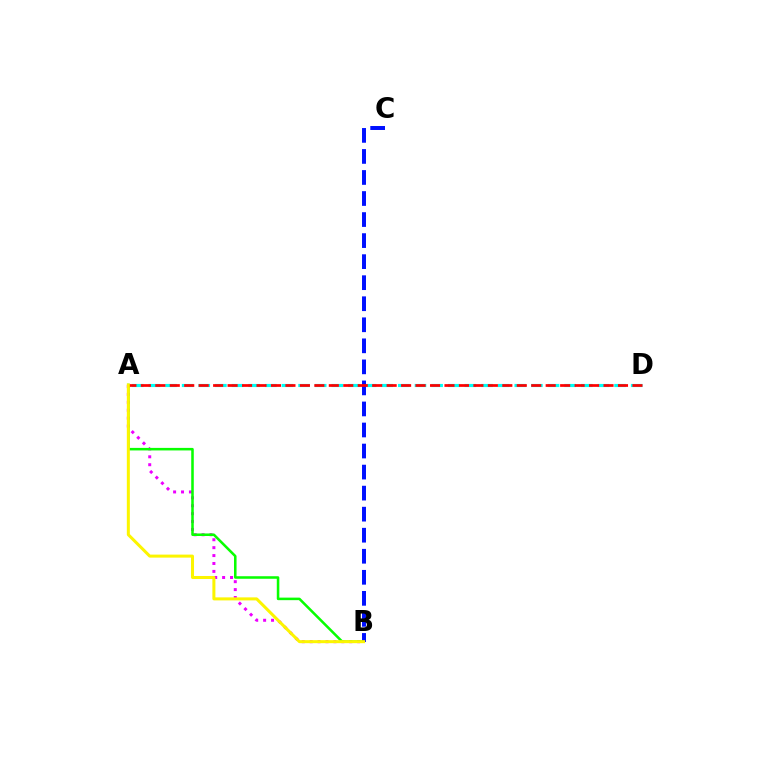{('A', 'B'): [{'color': '#ee00ff', 'line_style': 'dotted', 'thickness': 2.15}, {'color': '#08ff00', 'line_style': 'solid', 'thickness': 1.83}, {'color': '#fcf500', 'line_style': 'solid', 'thickness': 2.17}], ('A', 'D'): [{'color': '#00fff6', 'line_style': 'dashed', 'thickness': 2.26}, {'color': '#ff0000', 'line_style': 'dashed', 'thickness': 1.96}], ('B', 'C'): [{'color': '#0010ff', 'line_style': 'dashed', 'thickness': 2.86}]}